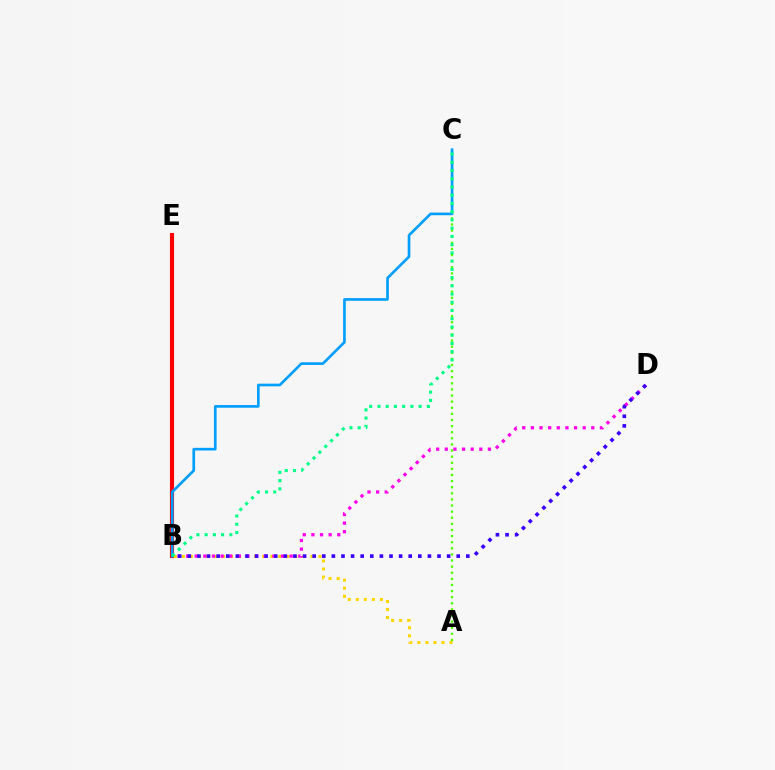{('B', 'E'): [{'color': '#ff0000', 'line_style': 'solid', 'thickness': 2.97}], ('A', 'B'): [{'color': '#ffd500', 'line_style': 'dotted', 'thickness': 2.18}], ('B', 'D'): [{'color': '#ff00ed', 'line_style': 'dotted', 'thickness': 2.34}, {'color': '#3700ff', 'line_style': 'dotted', 'thickness': 2.61}], ('A', 'C'): [{'color': '#4fff00', 'line_style': 'dotted', 'thickness': 1.66}], ('B', 'C'): [{'color': '#009eff', 'line_style': 'solid', 'thickness': 1.92}, {'color': '#00ff86', 'line_style': 'dotted', 'thickness': 2.24}]}